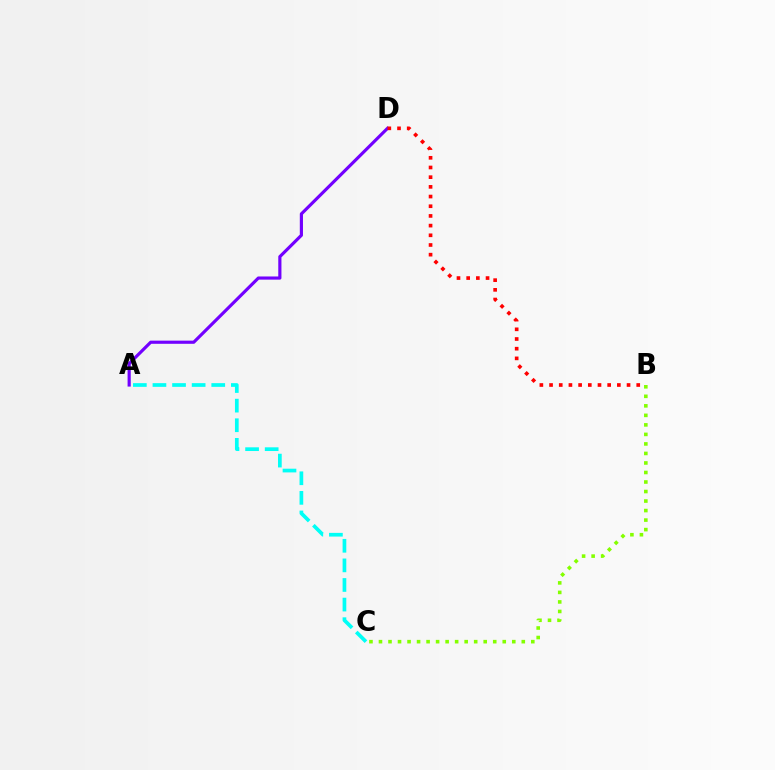{('A', 'C'): [{'color': '#00fff6', 'line_style': 'dashed', 'thickness': 2.66}], ('A', 'D'): [{'color': '#7200ff', 'line_style': 'solid', 'thickness': 2.28}], ('B', 'C'): [{'color': '#84ff00', 'line_style': 'dotted', 'thickness': 2.59}], ('B', 'D'): [{'color': '#ff0000', 'line_style': 'dotted', 'thickness': 2.63}]}